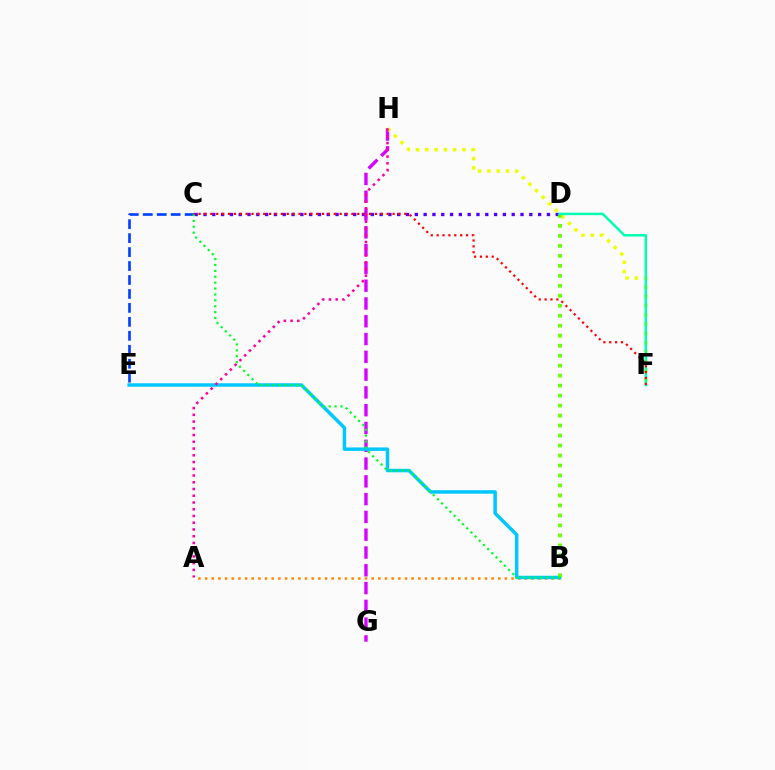{('G', 'H'): [{'color': '#d600ff', 'line_style': 'dashed', 'thickness': 2.42}], ('A', 'B'): [{'color': '#ff8800', 'line_style': 'dotted', 'thickness': 1.81}], ('C', 'E'): [{'color': '#003fff', 'line_style': 'dashed', 'thickness': 1.9}], ('F', 'H'): [{'color': '#eeff00', 'line_style': 'dotted', 'thickness': 2.52}], ('B', 'E'): [{'color': '#00c7ff', 'line_style': 'solid', 'thickness': 2.5}], ('C', 'D'): [{'color': '#4f00ff', 'line_style': 'dotted', 'thickness': 2.39}], ('B', 'D'): [{'color': '#66ff00', 'line_style': 'dotted', 'thickness': 2.71}], ('D', 'F'): [{'color': '#00ffaf', 'line_style': 'solid', 'thickness': 1.8}], ('B', 'C'): [{'color': '#00ff27', 'line_style': 'dotted', 'thickness': 1.6}], ('C', 'F'): [{'color': '#ff0000', 'line_style': 'dotted', 'thickness': 1.6}], ('A', 'H'): [{'color': '#ff00a0', 'line_style': 'dotted', 'thickness': 1.83}]}